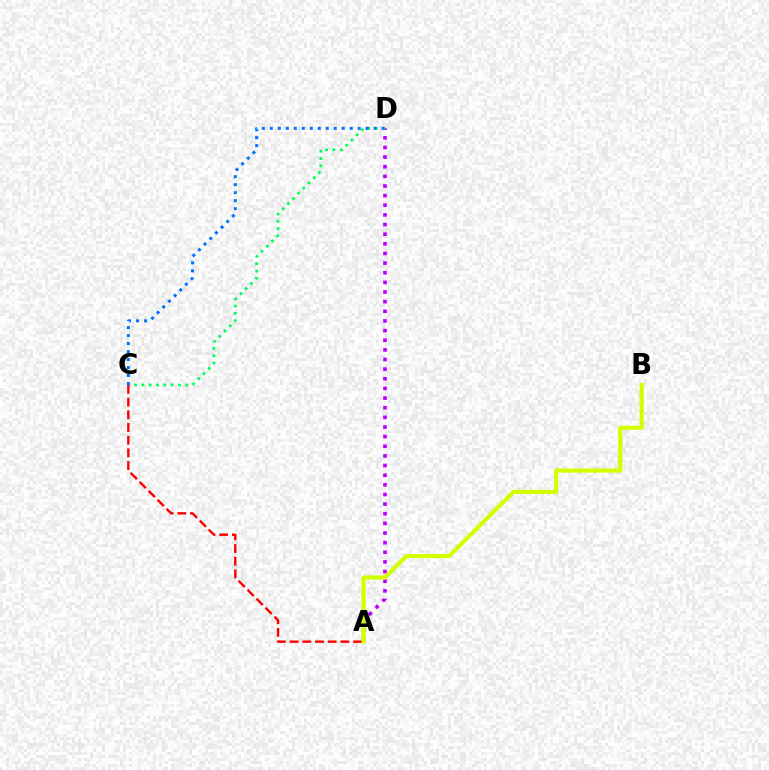{('A', 'D'): [{'color': '#b900ff', 'line_style': 'dotted', 'thickness': 2.62}], ('C', 'D'): [{'color': '#00ff5c', 'line_style': 'dotted', 'thickness': 1.99}, {'color': '#0074ff', 'line_style': 'dotted', 'thickness': 2.17}], ('A', 'C'): [{'color': '#ff0000', 'line_style': 'dashed', 'thickness': 1.72}], ('A', 'B'): [{'color': '#d1ff00', 'line_style': 'solid', 'thickness': 2.98}]}